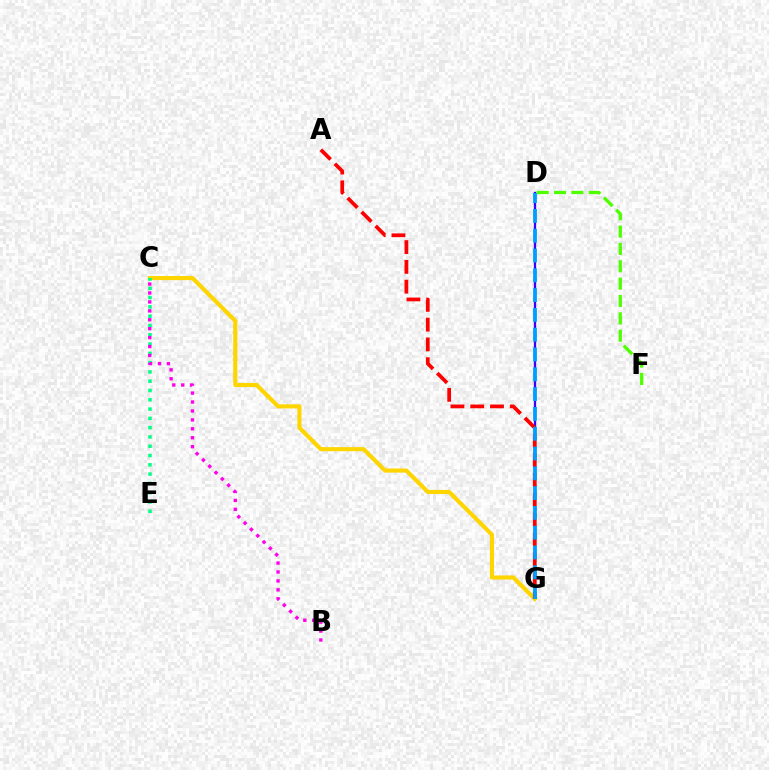{('D', 'G'): [{'color': '#3700ff', 'line_style': 'solid', 'thickness': 1.64}, {'color': '#009eff', 'line_style': 'dashed', 'thickness': 2.69}], ('C', 'G'): [{'color': '#ffd500', 'line_style': 'solid', 'thickness': 2.95}], ('A', 'G'): [{'color': '#ff0000', 'line_style': 'dashed', 'thickness': 2.69}], ('C', 'E'): [{'color': '#00ff86', 'line_style': 'dotted', 'thickness': 2.52}], ('B', 'C'): [{'color': '#ff00ed', 'line_style': 'dotted', 'thickness': 2.43}], ('D', 'F'): [{'color': '#4fff00', 'line_style': 'dashed', 'thickness': 2.36}]}